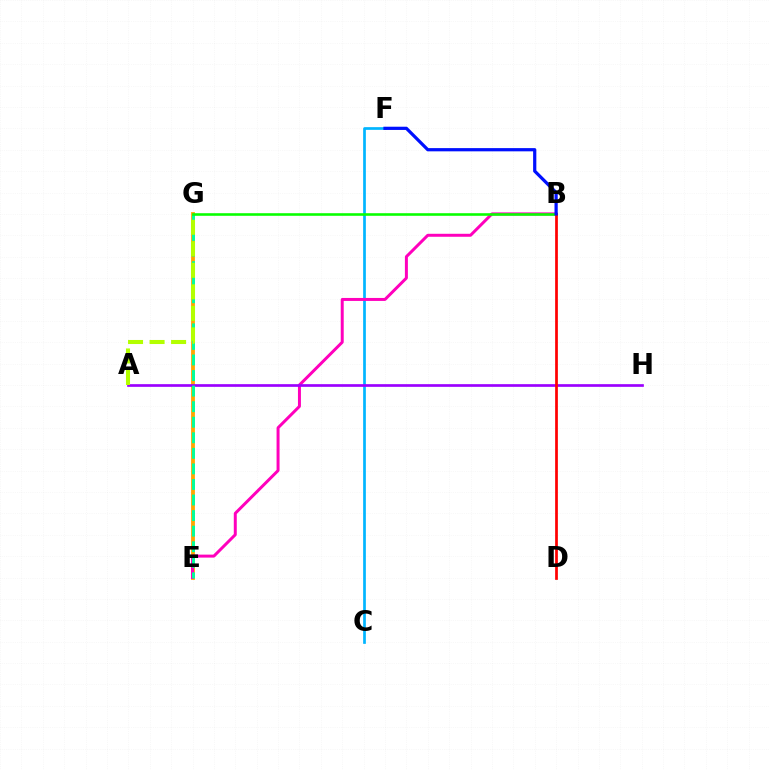{('E', 'G'): [{'color': '#ffa500', 'line_style': 'solid', 'thickness': 2.74}, {'color': '#00ff9d', 'line_style': 'dashed', 'thickness': 2.11}], ('C', 'F'): [{'color': '#00b5ff', 'line_style': 'solid', 'thickness': 1.94}], ('B', 'E'): [{'color': '#ff00bd', 'line_style': 'solid', 'thickness': 2.15}], ('A', 'H'): [{'color': '#9b00ff', 'line_style': 'solid', 'thickness': 1.93}], ('B', 'G'): [{'color': '#08ff00', 'line_style': 'solid', 'thickness': 1.86}], ('A', 'G'): [{'color': '#b3ff00', 'line_style': 'dashed', 'thickness': 2.92}], ('B', 'D'): [{'color': '#ff0000', 'line_style': 'solid', 'thickness': 1.96}], ('B', 'F'): [{'color': '#0010ff', 'line_style': 'solid', 'thickness': 2.32}]}